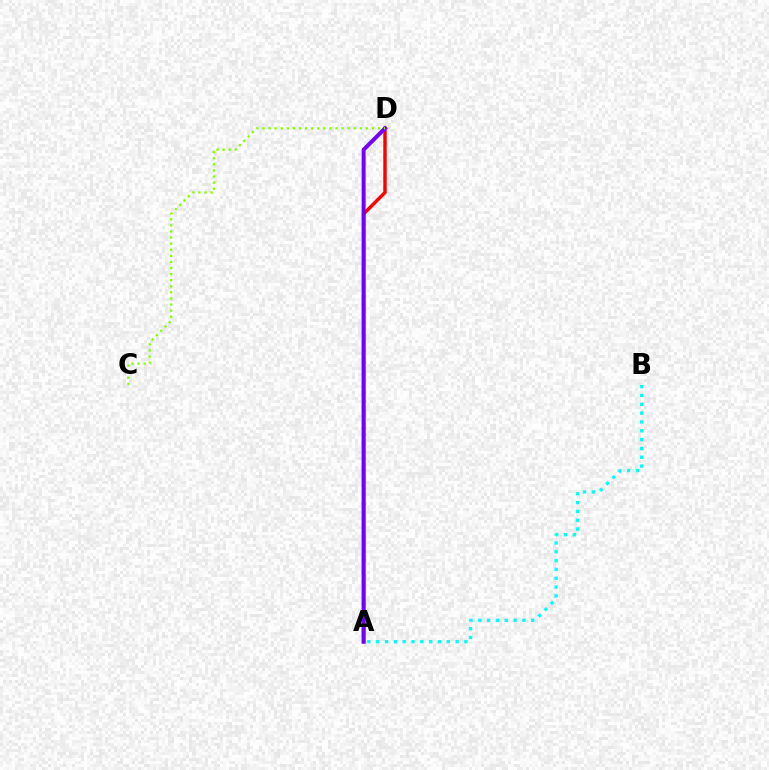{('A', 'B'): [{'color': '#00fff6', 'line_style': 'dotted', 'thickness': 2.4}], ('A', 'D'): [{'color': '#ff0000', 'line_style': 'solid', 'thickness': 2.48}, {'color': '#7200ff', 'line_style': 'solid', 'thickness': 2.86}], ('C', 'D'): [{'color': '#84ff00', 'line_style': 'dotted', 'thickness': 1.65}]}